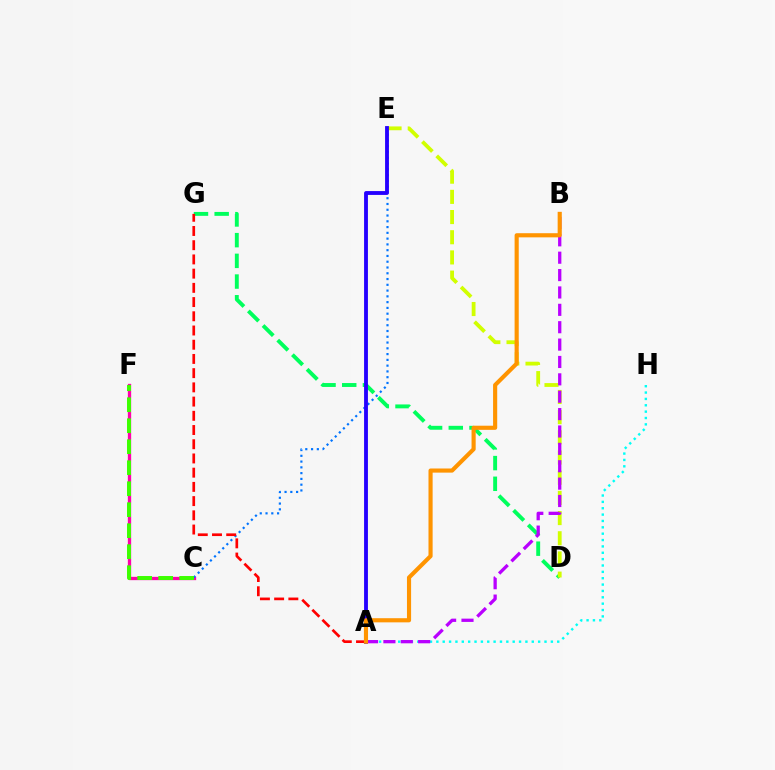{('A', 'H'): [{'color': '#00fff6', 'line_style': 'dotted', 'thickness': 1.73}], ('C', 'F'): [{'color': '#ff00ac', 'line_style': 'solid', 'thickness': 2.39}, {'color': '#3dff00', 'line_style': 'dashed', 'thickness': 2.85}], ('D', 'G'): [{'color': '#00ff5c', 'line_style': 'dashed', 'thickness': 2.81}], ('C', 'E'): [{'color': '#0074ff', 'line_style': 'dotted', 'thickness': 1.57}], ('A', 'G'): [{'color': '#ff0000', 'line_style': 'dashed', 'thickness': 1.93}], ('D', 'E'): [{'color': '#d1ff00', 'line_style': 'dashed', 'thickness': 2.74}], ('A', 'E'): [{'color': '#2500ff', 'line_style': 'solid', 'thickness': 2.77}], ('A', 'B'): [{'color': '#b900ff', 'line_style': 'dashed', 'thickness': 2.36}, {'color': '#ff9400', 'line_style': 'solid', 'thickness': 2.97}]}